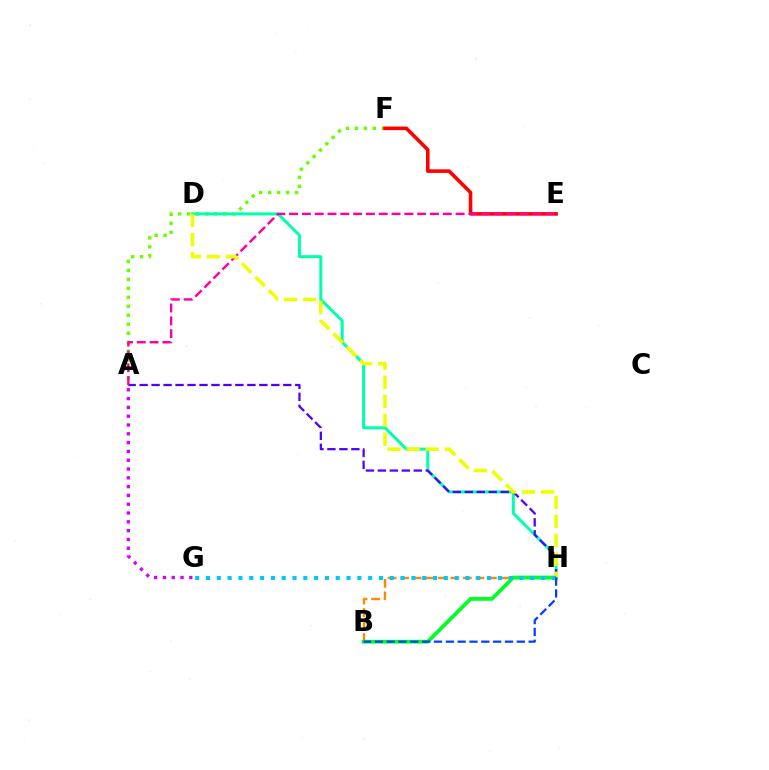{('A', 'F'): [{'color': '#66ff00', 'line_style': 'dotted', 'thickness': 2.44}], ('E', 'F'): [{'color': '#ff0000', 'line_style': 'solid', 'thickness': 2.58}], ('D', 'H'): [{'color': '#00ffaf', 'line_style': 'solid', 'thickness': 2.16}, {'color': '#eeff00', 'line_style': 'dashed', 'thickness': 2.58}], ('A', 'H'): [{'color': '#4f00ff', 'line_style': 'dashed', 'thickness': 1.63}], ('B', 'H'): [{'color': '#ff8800', 'line_style': 'dashed', 'thickness': 1.7}, {'color': '#00ff27', 'line_style': 'solid', 'thickness': 2.71}, {'color': '#003fff', 'line_style': 'dashed', 'thickness': 1.61}], ('A', 'G'): [{'color': '#d600ff', 'line_style': 'dotted', 'thickness': 2.39}], ('A', 'E'): [{'color': '#ff00a0', 'line_style': 'dashed', 'thickness': 1.74}], ('G', 'H'): [{'color': '#00c7ff', 'line_style': 'dotted', 'thickness': 2.94}]}